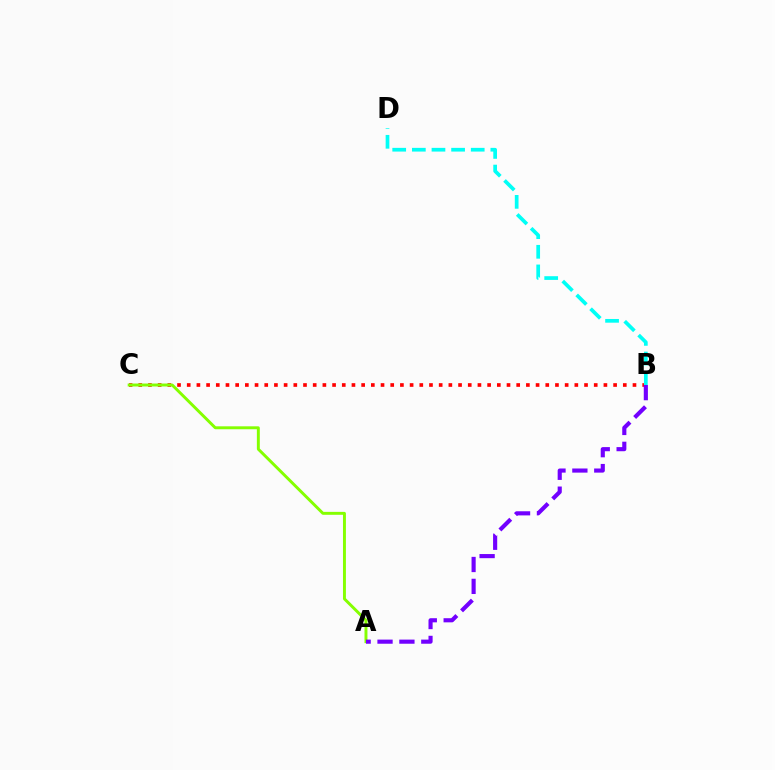{('B', 'C'): [{'color': '#ff0000', 'line_style': 'dotted', 'thickness': 2.63}], ('A', 'C'): [{'color': '#84ff00', 'line_style': 'solid', 'thickness': 2.11}], ('B', 'D'): [{'color': '#00fff6', 'line_style': 'dashed', 'thickness': 2.67}], ('A', 'B'): [{'color': '#7200ff', 'line_style': 'dashed', 'thickness': 2.97}]}